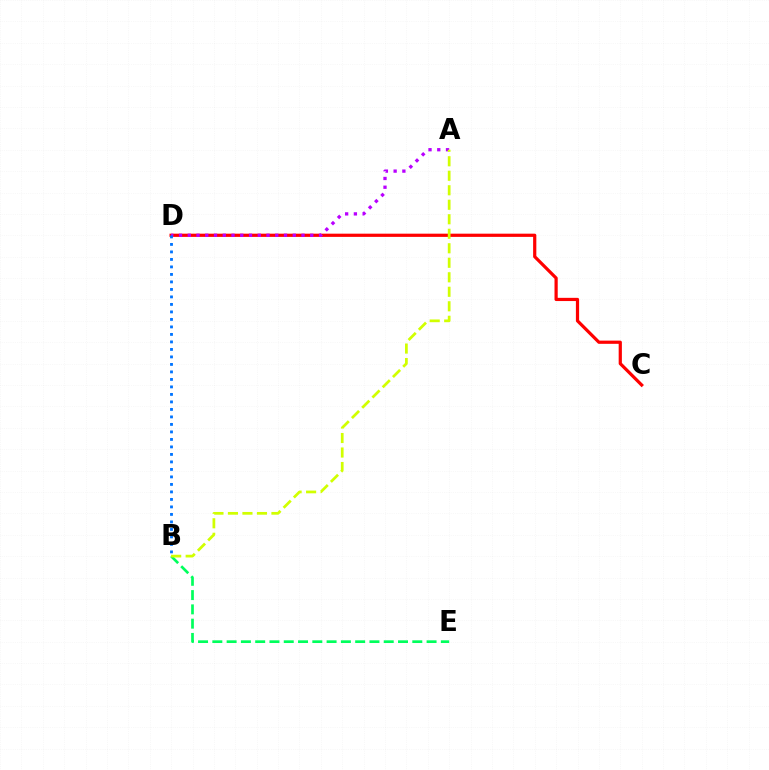{('C', 'D'): [{'color': '#ff0000', 'line_style': 'solid', 'thickness': 2.31}], ('B', 'E'): [{'color': '#00ff5c', 'line_style': 'dashed', 'thickness': 1.94}], ('A', 'D'): [{'color': '#b900ff', 'line_style': 'dotted', 'thickness': 2.38}], ('B', 'D'): [{'color': '#0074ff', 'line_style': 'dotted', 'thickness': 2.04}], ('A', 'B'): [{'color': '#d1ff00', 'line_style': 'dashed', 'thickness': 1.97}]}